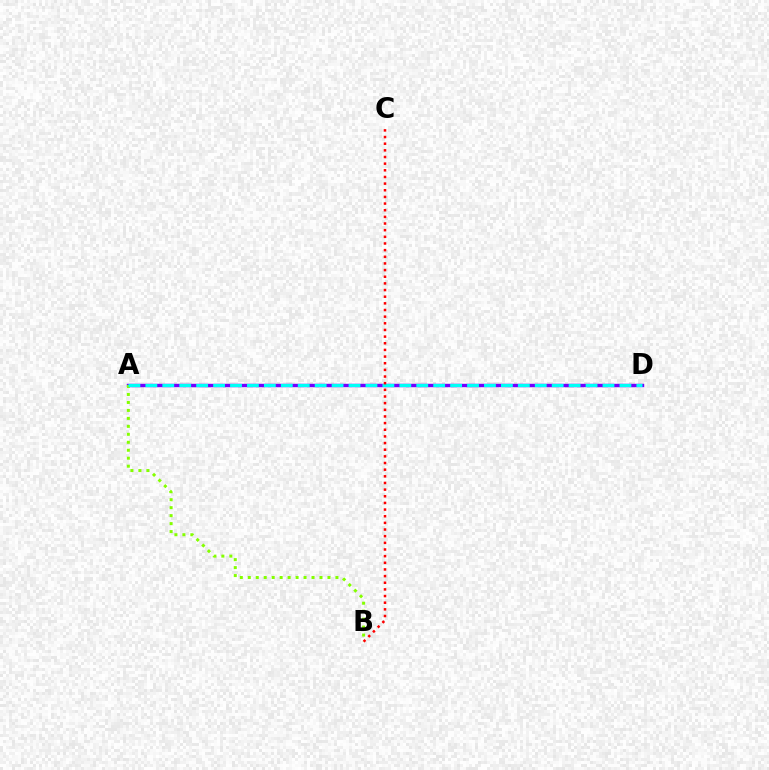{('A', 'D'): [{'color': '#7200ff', 'line_style': 'solid', 'thickness': 2.46}, {'color': '#00fff6', 'line_style': 'dashed', 'thickness': 2.3}], ('A', 'B'): [{'color': '#84ff00', 'line_style': 'dotted', 'thickness': 2.17}], ('B', 'C'): [{'color': '#ff0000', 'line_style': 'dotted', 'thickness': 1.81}]}